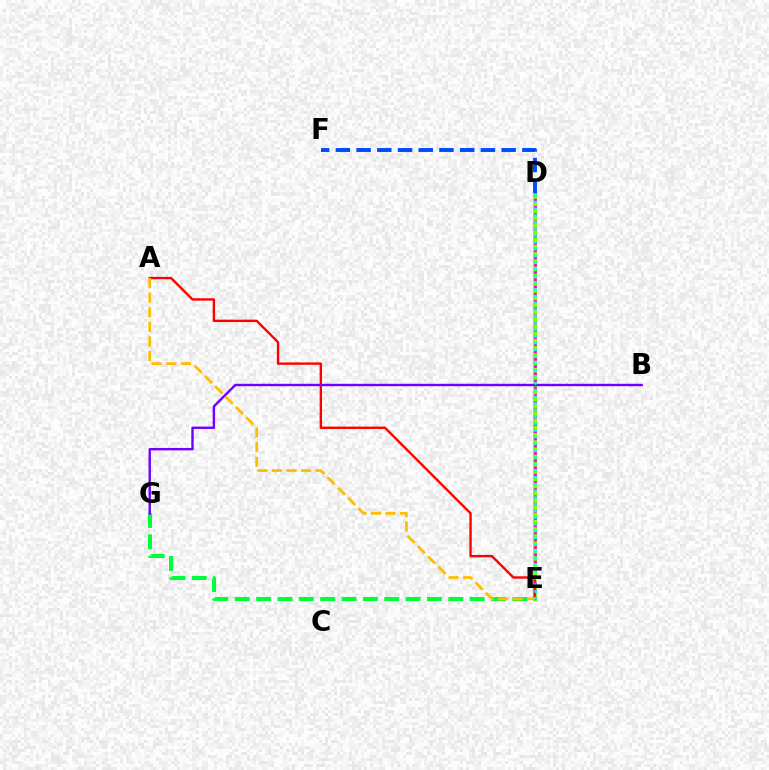{('D', 'E'): [{'color': '#84ff00', 'line_style': 'solid', 'thickness': 2.96}, {'color': '#ff00cf', 'line_style': 'dotted', 'thickness': 1.97}, {'color': '#00fff6', 'line_style': 'dotted', 'thickness': 1.82}], ('A', 'E'): [{'color': '#ff0000', 'line_style': 'solid', 'thickness': 1.71}, {'color': '#ffbd00', 'line_style': 'dashed', 'thickness': 1.98}], ('E', 'G'): [{'color': '#00ff39', 'line_style': 'dashed', 'thickness': 2.9}], ('D', 'F'): [{'color': '#004bff', 'line_style': 'dashed', 'thickness': 2.81}], ('B', 'G'): [{'color': '#7200ff', 'line_style': 'solid', 'thickness': 1.73}]}